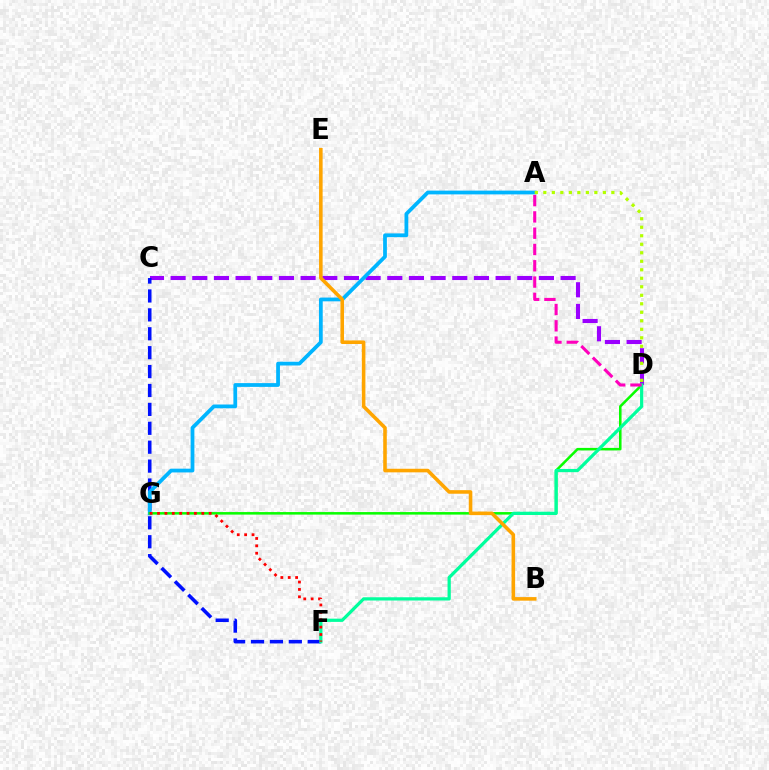{('C', 'D'): [{'color': '#9b00ff', 'line_style': 'dashed', 'thickness': 2.94}], ('C', 'F'): [{'color': '#0010ff', 'line_style': 'dashed', 'thickness': 2.57}], ('A', 'G'): [{'color': '#00b5ff', 'line_style': 'solid', 'thickness': 2.71}], ('D', 'G'): [{'color': '#08ff00', 'line_style': 'solid', 'thickness': 1.83}], ('D', 'F'): [{'color': '#00ff9d', 'line_style': 'solid', 'thickness': 2.33}], ('F', 'G'): [{'color': '#ff0000', 'line_style': 'dotted', 'thickness': 2.01}], ('A', 'D'): [{'color': '#ff00bd', 'line_style': 'dashed', 'thickness': 2.21}, {'color': '#b3ff00', 'line_style': 'dotted', 'thickness': 2.31}], ('B', 'E'): [{'color': '#ffa500', 'line_style': 'solid', 'thickness': 2.58}]}